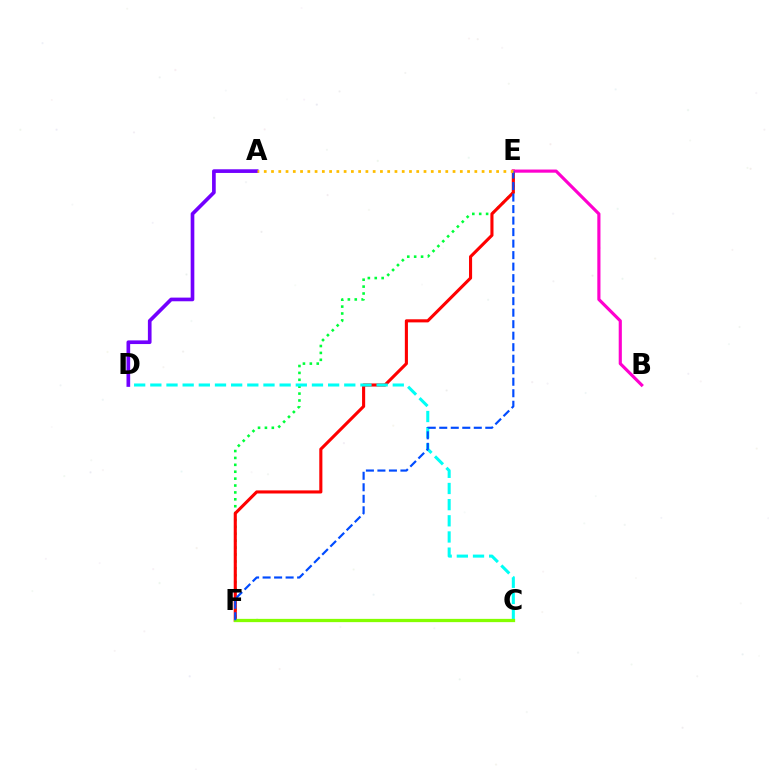{('E', 'F'): [{'color': '#00ff39', 'line_style': 'dotted', 'thickness': 1.87}, {'color': '#ff0000', 'line_style': 'solid', 'thickness': 2.23}, {'color': '#004bff', 'line_style': 'dashed', 'thickness': 1.56}], ('B', 'E'): [{'color': '#ff00cf', 'line_style': 'solid', 'thickness': 2.27}], ('C', 'D'): [{'color': '#00fff6', 'line_style': 'dashed', 'thickness': 2.2}], ('A', 'D'): [{'color': '#7200ff', 'line_style': 'solid', 'thickness': 2.64}], ('C', 'F'): [{'color': '#84ff00', 'line_style': 'solid', 'thickness': 2.35}], ('A', 'E'): [{'color': '#ffbd00', 'line_style': 'dotted', 'thickness': 1.97}]}